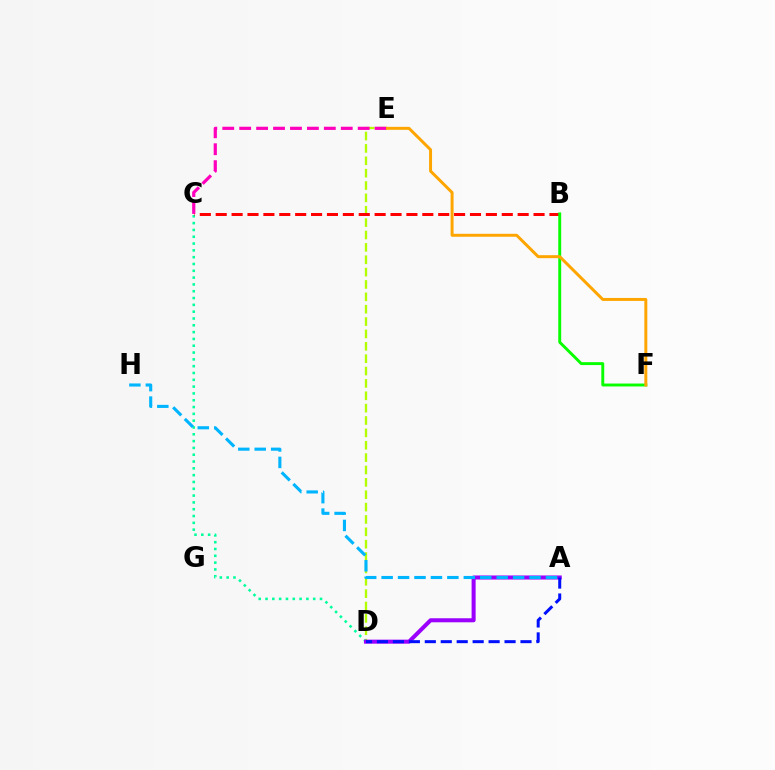{('D', 'E'): [{'color': '#b3ff00', 'line_style': 'dashed', 'thickness': 1.68}], ('C', 'E'): [{'color': '#ff00bd', 'line_style': 'dashed', 'thickness': 2.3}], ('C', 'D'): [{'color': '#00ff9d', 'line_style': 'dotted', 'thickness': 1.85}], ('B', 'C'): [{'color': '#ff0000', 'line_style': 'dashed', 'thickness': 2.16}], ('B', 'F'): [{'color': '#08ff00', 'line_style': 'solid', 'thickness': 2.1}], ('E', 'F'): [{'color': '#ffa500', 'line_style': 'solid', 'thickness': 2.14}], ('A', 'D'): [{'color': '#9b00ff', 'line_style': 'solid', 'thickness': 2.91}, {'color': '#0010ff', 'line_style': 'dashed', 'thickness': 2.17}], ('A', 'H'): [{'color': '#00b5ff', 'line_style': 'dashed', 'thickness': 2.23}]}